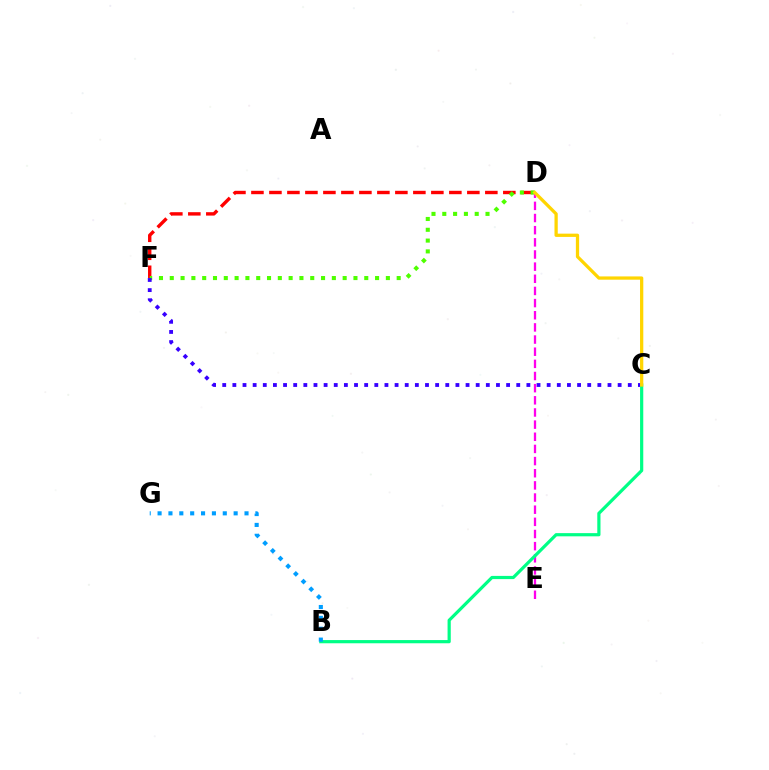{('D', 'F'): [{'color': '#ff0000', 'line_style': 'dashed', 'thickness': 2.44}, {'color': '#4fff00', 'line_style': 'dotted', 'thickness': 2.94}], ('C', 'F'): [{'color': '#3700ff', 'line_style': 'dotted', 'thickness': 2.75}], ('D', 'E'): [{'color': '#ff00ed', 'line_style': 'dashed', 'thickness': 1.65}], ('B', 'C'): [{'color': '#00ff86', 'line_style': 'solid', 'thickness': 2.3}], ('B', 'G'): [{'color': '#009eff', 'line_style': 'dotted', 'thickness': 2.95}], ('C', 'D'): [{'color': '#ffd500', 'line_style': 'solid', 'thickness': 2.35}]}